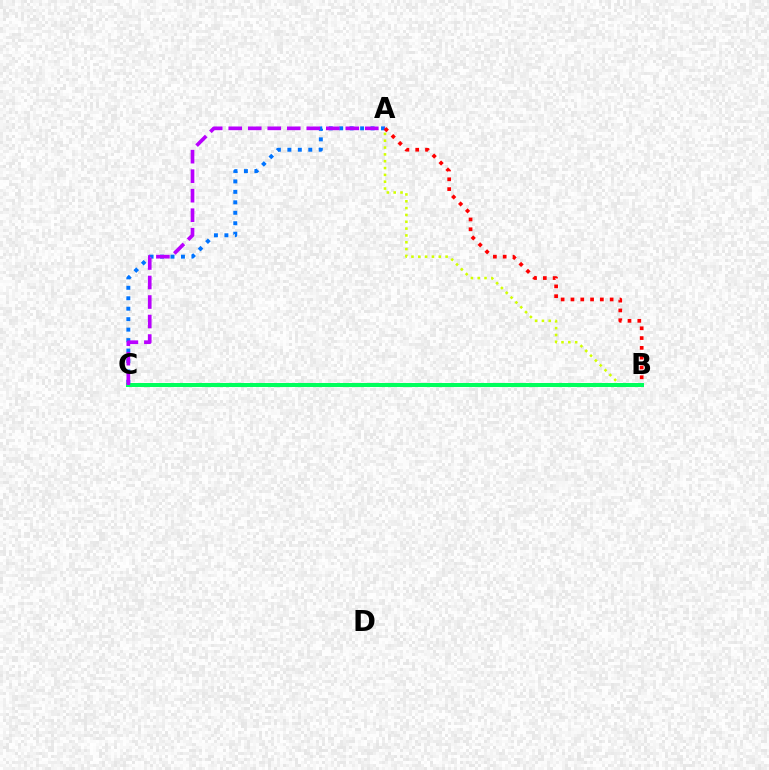{('A', 'B'): [{'color': '#d1ff00', 'line_style': 'dotted', 'thickness': 1.86}, {'color': '#ff0000', 'line_style': 'dotted', 'thickness': 2.66}], ('A', 'C'): [{'color': '#0074ff', 'line_style': 'dotted', 'thickness': 2.84}, {'color': '#b900ff', 'line_style': 'dashed', 'thickness': 2.65}], ('B', 'C'): [{'color': '#00ff5c', 'line_style': 'solid', 'thickness': 2.89}]}